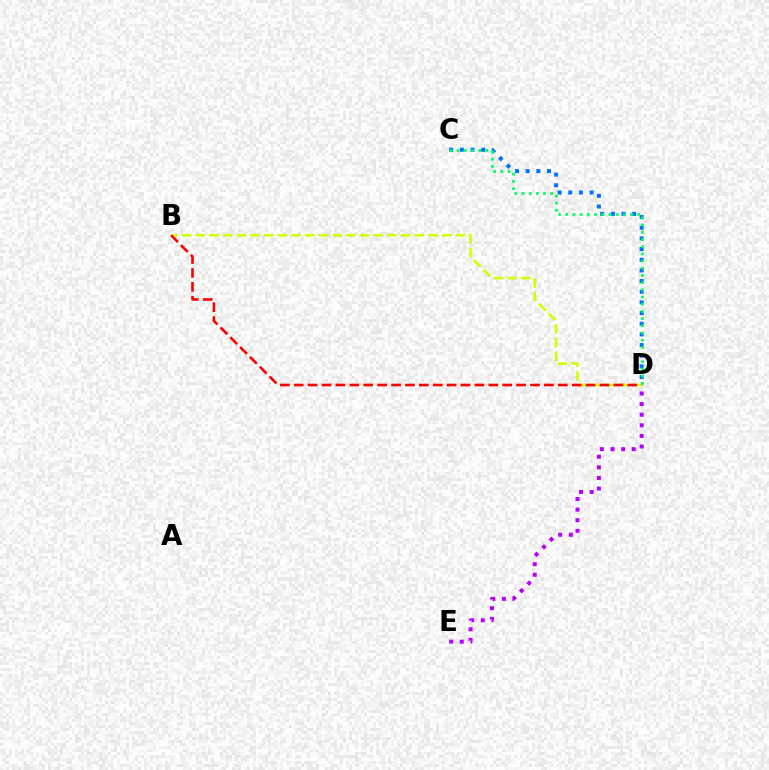{('B', 'D'): [{'color': '#d1ff00', 'line_style': 'dashed', 'thickness': 1.86}, {'color': '#ff0000', 'line_style': 'dashed', 'thickness': 1.89}], ('C', 'D'): [{'color': '#0074ff', 'line_style': 'dotted', 'thickness': 2.9}, {'color': '#00ff5c', 'line_style': 'dotted', 'thickness': 1.95}], ('D', 'E'): [{'color': '#b900ff', 'line_style': 'dotted', 'thickness': 2.88}]}